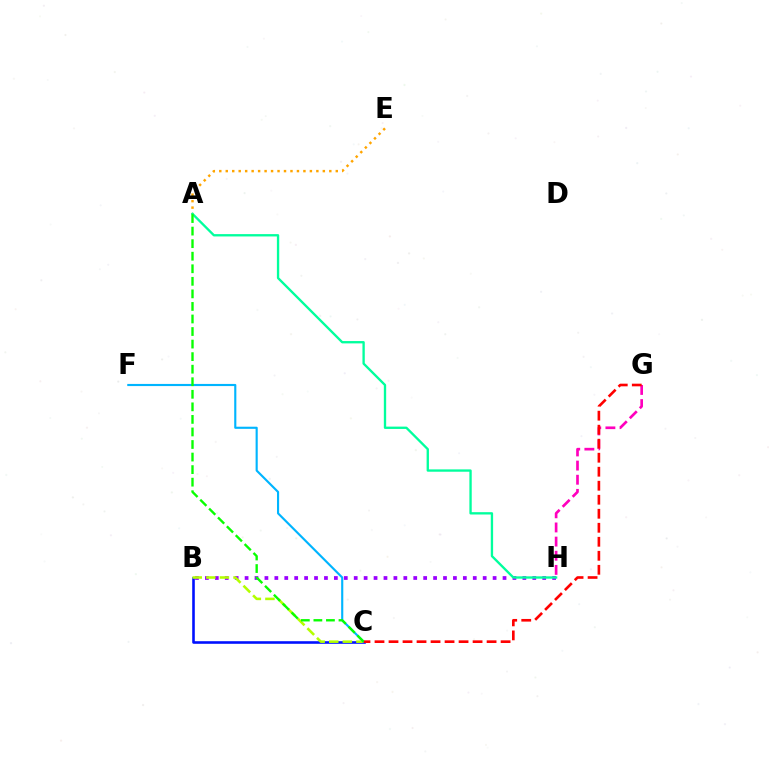{('G', 'H'): [{'color': '#ff00bd', 'line_style': 'dashed', 'thickness': 1.92}], ('A', 'E'): [{'color': '#ffa500', 'line_style': 'dotted', 'thickness': 1.76}], ('B', 'H'): [{'color': '#9b00ff', 'line_style': 'dotted', 'thickness': 2.7}], ('A', 'H'): [{'color': '#00ff9d', 'line_style': 'solid', 'thickness': 1.68}], ('B', 'C'): [{'color': '#0010ff', 'line_style': 'solid', 'thickness': 1.87}, {'color': '#b3ff00', 'line_style': 'dashed', 'thickness': 1.85}], ('C', 'F'): [{'color': '#00b5ff', 'line_style': 'solid', 'thickness': 1.54}], ('C', 'G'): [{'color': '#ff0000', 'line_style': 'dashed', 'thickness': 1.9}], ('A', 'C'): [{'color': '#08ff00', 'line_style': 'dashed', 'thickness': 1.71}]}